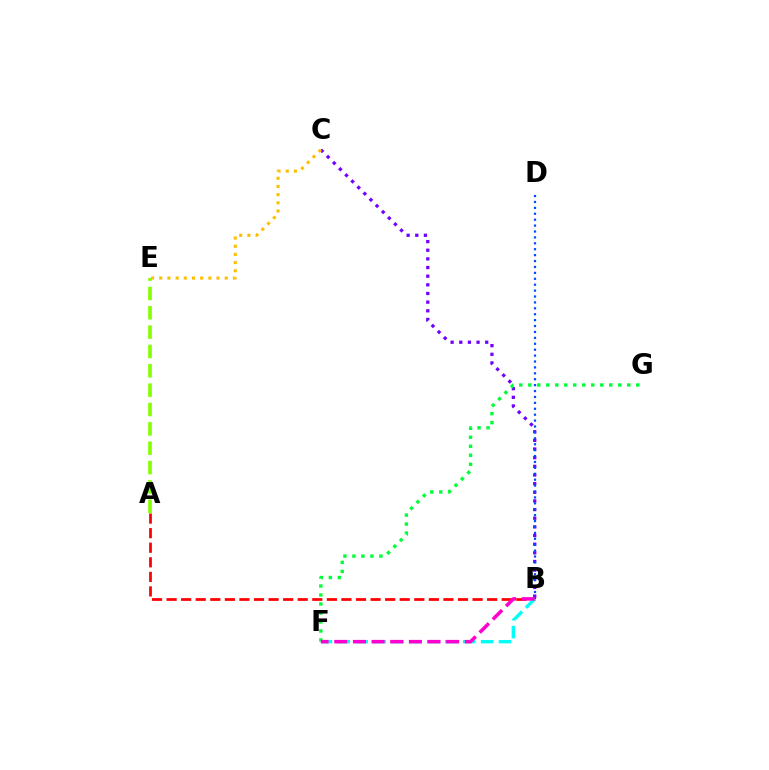{('B', 'C'): [{'color': '#7200ff', 'line_style': 'dotted', 'thickness': 2.35}], ('A', 'E'): [{'color': '#84ff00', 'line_style': 'dashed', 'thickness': 2.63}], ('F', 'G'): [{'color': '#00ff39', 'line_style': 'dotted', 'thickness': 2.44}], ('A', 'B'): [{'color': '#ff0000', 'line_style': 'dashed', 'thickness': 1.98}], ('C', 'E'): [{'color': '#ffbd00', 'line_style': 'dotted', 'thickness': 2.22}], ('B', 'D'): [{'color': '#004bff', 'line_style': 'dotted', 'thickness': 1.61}], ('B', 'F'): [{'color': '#00fff6', 'line_style': 'dashed', 'thickness': 2.43}, {'color': '#ff00cf', 'line_style': 'dashed', 'thickness': 2.53}]}